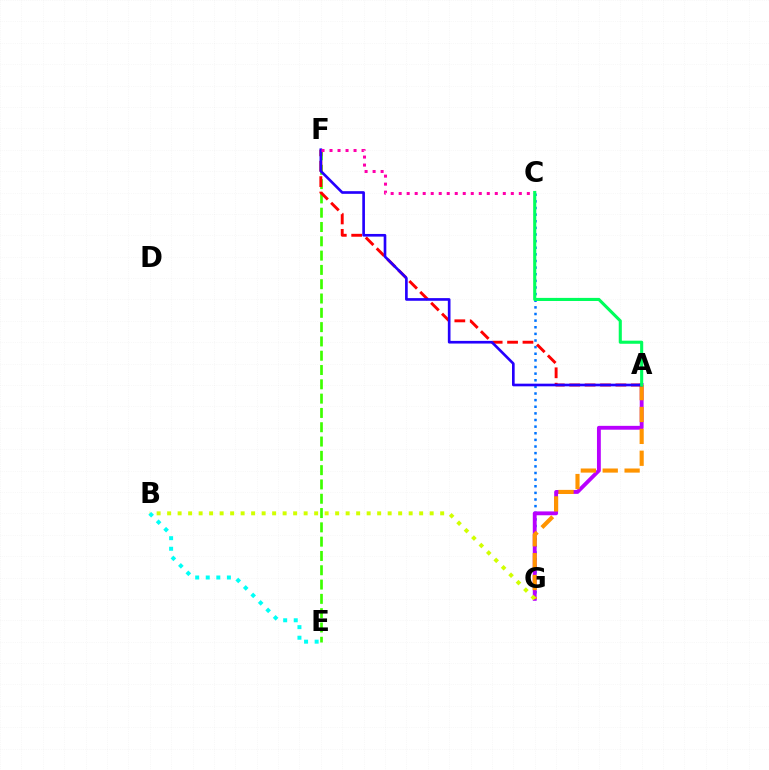{('C', 'G'): [{'color': '#0074ff', 'line_style': 'dotted', 'thickness': 1.8}], ('A', 'G'): [{'color': '#b900ff', 'line_style': 'solid', 'thickness': 2.77}, {'color': '#ff9400', 'line_style': 'dashed', 'thickness': 2.97}], ('E', 'F'): [{'color': '#3dff00', 'line_style': 'dashed', 'thickness': 1.94}], ('A', 'F'): [{'color': '#ff0000', 'line_style': 'dashed', 'thickness': 2.09}, {'color': '#2500ff', 'line_style': 'solid', 'thickness': 1.91}], ('C', 'F'): [{'color': '#ff00ac', 'line_style': 'dotted', 'thickness': 2.18}], ('B', 'G'): [{'color': '#d1ff00', 'line_style': 'dotted', 'thickness': 2.85}], ('B', 'E'): [{'color': '#00fff6', 'line_style': 'dotted', 'thickness': 2.87}], ('A', 'C'): [{'color': '#00ff5c', 'line_style': 'solid', 'thickness': 2.23}]}